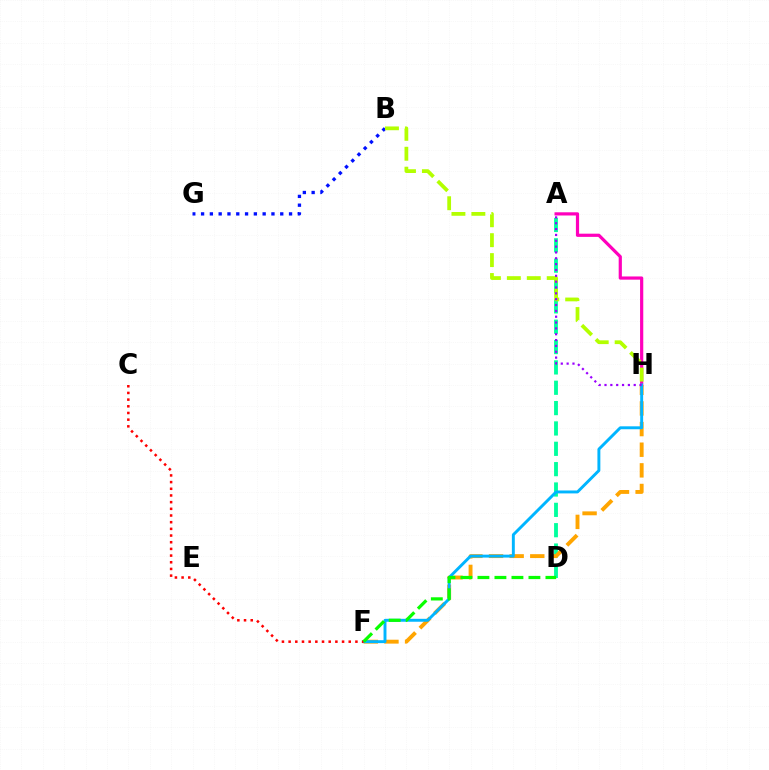{('A', 'D'): [{'color': '#00ff9d', 'line_style': 'dashed', 'thickness': 2.76}], ('A', 'H'): [{'color': '#ff00bd', 'line_style': 'solid', 'thickness': 2.3}, {'color': '#9b00ff', 'line_style': 'dotted', 'thickness': 1.59}], ('B', 'G'): [{'color': '#0010ff', 'line_style': 'dotted', 'thickness': 2.39}], ('F', 'H'): [{'color': '#ffa500', 'line_style': 'dashed', 'thickness': 2.8}, {'color': '#00b5ff', 'line_style': 'solid', 'thickness': 2.11}], ('B', 'H'): [{'color': '#b3ff00', 'line_style': 'dashed', 'thickness': 2.71}], ('C', 'F'): [{'color': '#ff0000', 'line_style': 'dotted', 'thickness': 1.81}], ('D', 'F'): [{'color': '#08ff00', 'line_style': 'dashed', 'thickness': 2.31}]}